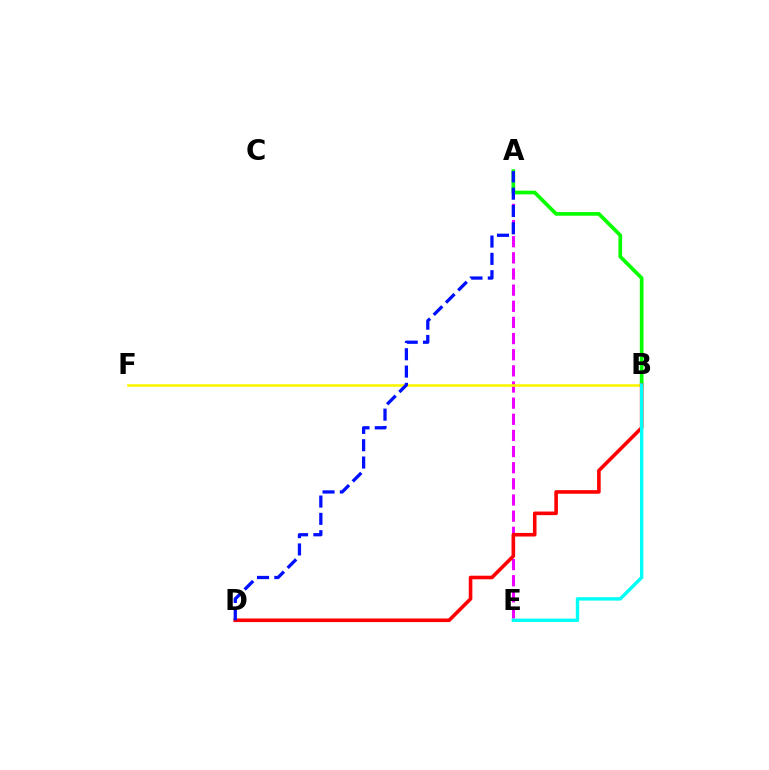{('A', 'E'): [{'color': '#ee00ff', 'line_style': 'dashed', 'thickness': 2.19}], ('A', 'B'): [{'color': '#08ff00', 'line_style': 'solid', 'thickness': 2.66}], ('B', 'F'): [{'color': '#fcf500', 'line_style': 'solid', 'thickness': 1.86}], ('B', 'D'): [{'color': '#ff0000', 'line_style': 'solid', 'thickness': 2.59}], ('B', 'E'): [{'color': '#00fff6', 'line_style': 'solid', 'thickness': 2.44}], ('A', 'D'): [{'color': '#0010ff', 'line_style': 'dashed', 'thickness': 2.35}]}